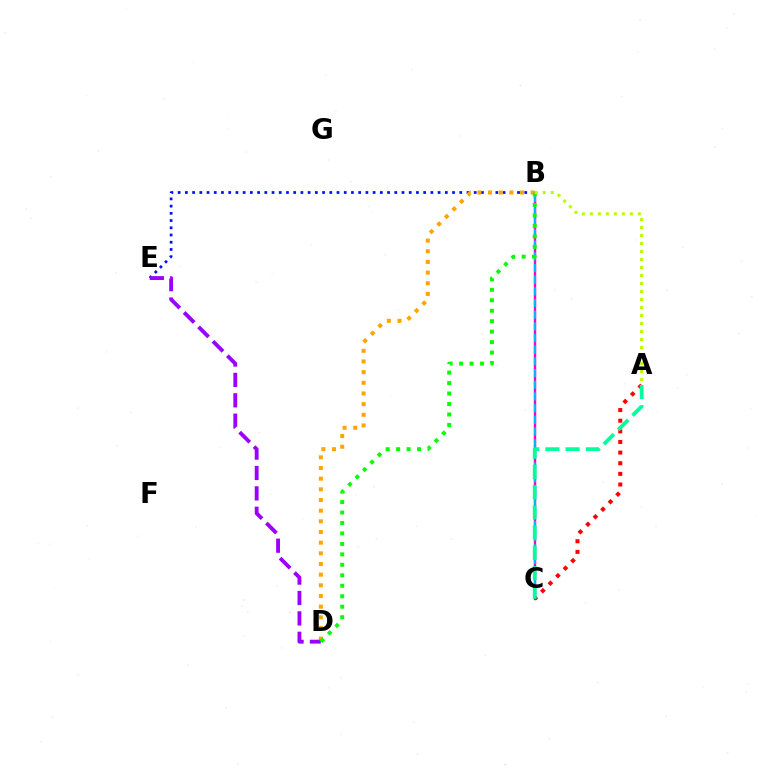{('B', 'E'): [{'color': '#0010ff', 'line_style': 'dotted', 'thickness': 1.96}], ('B', 'C'): [{'color': '#ff00bd', 'line_style': 'solid', 'thickness': 1.74}, {'color': '#00b5ff', 'line_style': 'dashed', 'thickness': 1.59}], ('B', 'D'): [{'color': '#ffa500', 'line_style': 'dotted', 'thickness': 2.9}, {'color': '#08ff00', 'line_style': 'dotted', 'thickness': 2.84}], ('D', 'E'): [{'color': '#9b00ff', 'line_style': 'dashed', 'thickness': 2.77}], ('A', 'C'): [{'color': '#ff0000', 'line_style': 'dotted', 'thickness': 2.89}, {'color': '#00ff9d', 'line_style': 'dashed', 'thickness': 2.75}], ('A', 'B'): [{'color': '#b3ff00', 'line_style': 'dotted', 'thickness': 2.17}]}